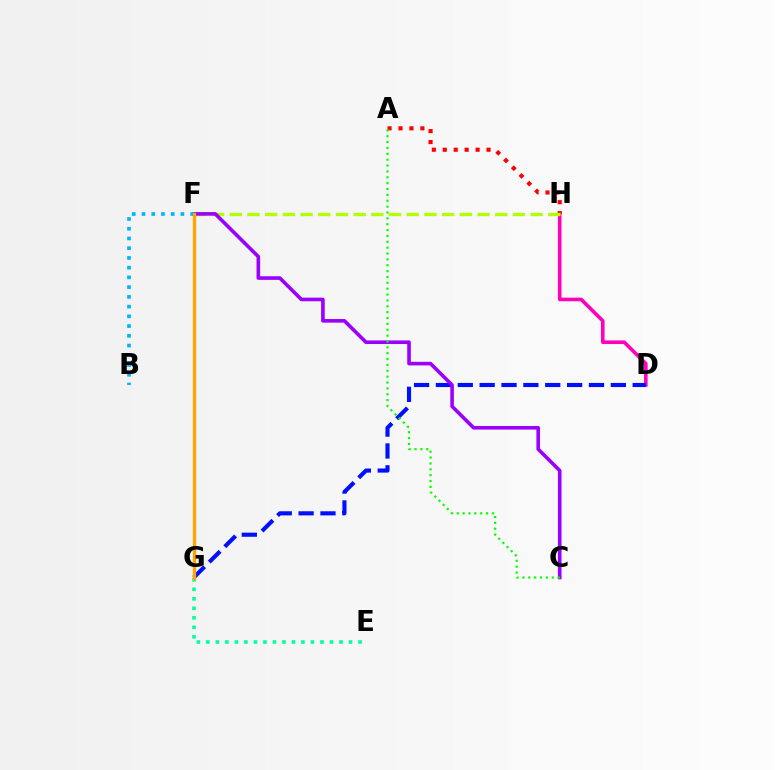{('D', 'H'): [{'color': '#ff00bd', 'line_style': 'solid', 'thickness': 2.59}], ('A', 'H'): [{'color': '#ff0000', 'line_style': 'dotted', 'thickness': 2.97}], ('E', 'G'): [{'color': '#00ff9d', 'line_style': 'dotted', 'thickness': 2.58}], ('F', 'H'): [{'color': '#b3ff00', 'line_style': 'dashed', 'thickness': 2.4}], ('D', 'G'): [{'color': '#0010ff', 'line_style': 'dashed', 'thickness': 2.97}], ('C', 'F'): [{'color': '#9b00ff', 'line_style': 'solid', 'thickness': 2.6}], ('B', 'F'): [{'color': '#00b5ff', 'line_style': 'dotted', 'thickness': 2.65}], ('F', 'G'): [{'color': '#ffa500', 'line_style': 'solid', 'thickness': 2.4}], ('A', 'C'): [{'color': '#08ff00', 'line_style': 'dotted', 'thickness': 1.59}]}